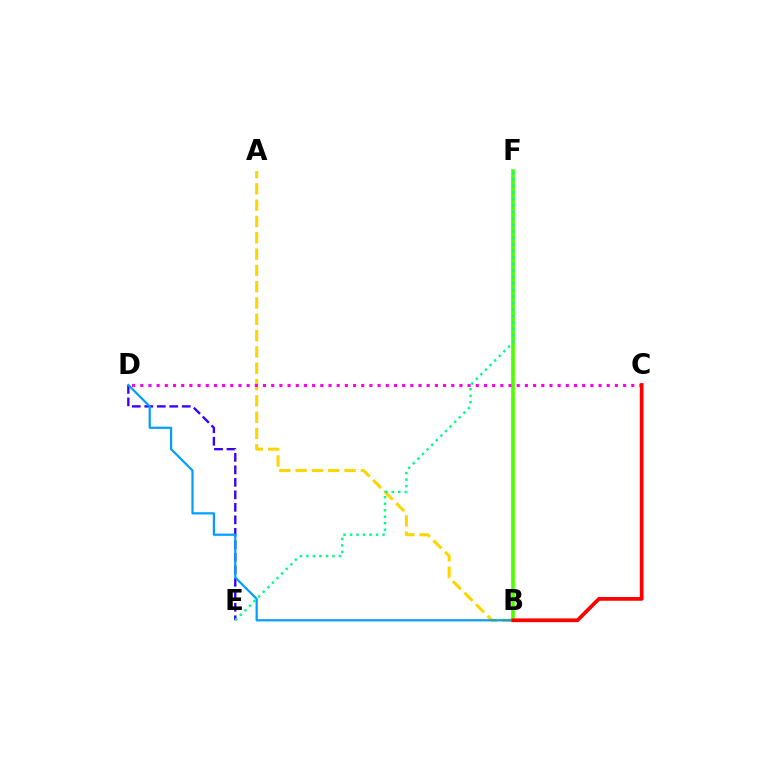{('B', 'F'): [{'color': '#4fff00', 'line_style': 'solid', 'thickness': 2.63}], ('D', 'E'): [{'color': '#3700ff', 'line_style': 'dashed', 'thickness': 1.7}], ('A', 'B'): [{'color': '#ffd500', 'line_style': 'dashed', 'thickness': 2.22}], ('B', 'D'): [{'color': '#009eff', 'line_style': 'solid', 'thickness': 1.59}], ('C', 'D'): [{'color': '#ff00ed', 'line_style': 'dotted', 'thickness': 2.22}], ('E', 'F'): [{'color': '#00ff86', 'line_style': 'dotted', 'thickness': 1.77}], ('B', 'C'): [{'color': '#ff0000', 'line_style': 'solid', 'thickness': 2.69}]}